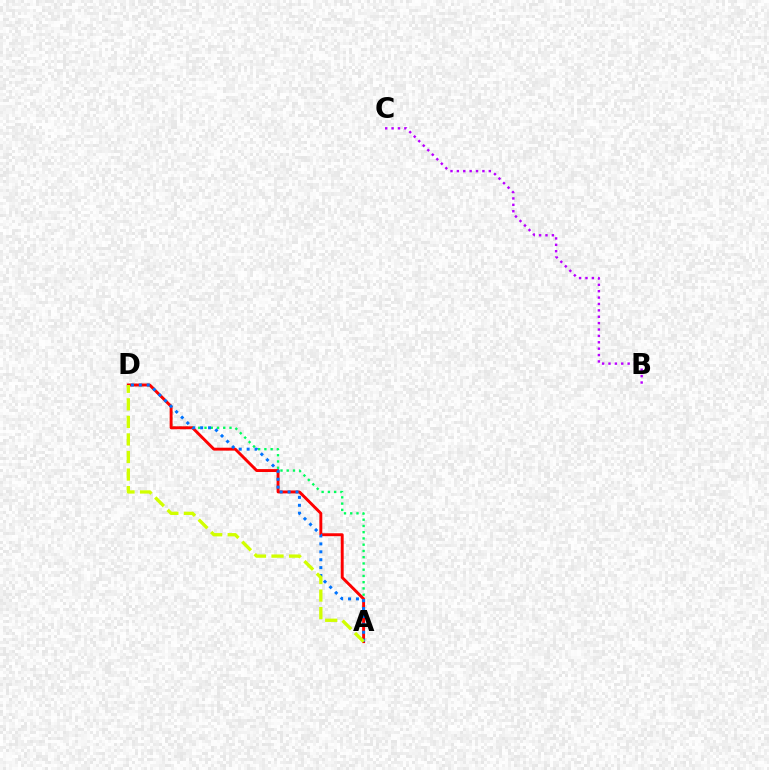{('A', 'D'): [{'color': '#00ff5c', 'line_style': 'dotted', 'thickness': 1.7}, {'color': '#ff0000', 'line_style': 'solid', 'thickness': 2.1}, {'color': '#0074ff', 'line_style': 'dotted', 'thickness': 2.15}, {'color': '#d1ff00', 'line_style': 'dashed', 'thickness': 2.39}], ('B', 'C'): [{'color': '#b900ff', 'line_style': 'dotted', 'thickness': 1.73}]}